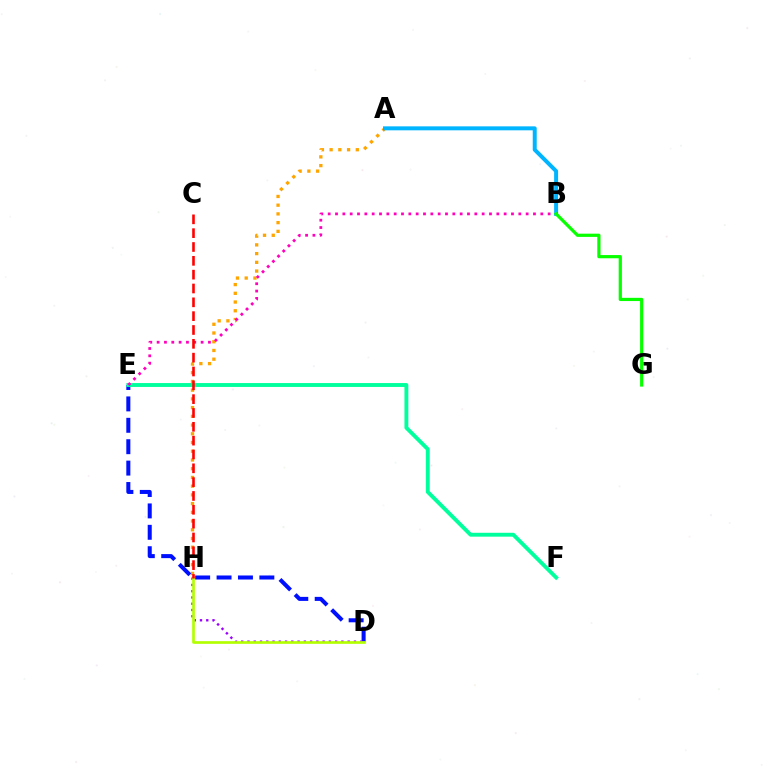{('A', 'H'): [{'color': '#ffa500', 'line_style': 'dotted', 'thickness': 2.37}], ('D', 'E'): [{'color': '#0010ff', 'line_style': 'dashed', 'thickness': 2.91}], ('A', 'B'): [{'color': '#00b5ff', 'line_style': 'solid', 'thickness': 2.86}], ('E', 'F'): [{'color': '#00ff9d', 'line_style': 'solid', 'thickness': 2.8}], ('B', 'E'): [{'color': '#ff00bd', 'line_style': 'dotted', 'thickness': 1.99}], ('D', 'H'): [{'color': '#9b00ff', 'line_style': 'dotted', 'thickness': 1.7}, {'color': '#b3ff00', 'line_style': 'solid', 'thickness': 1.92}], ('B', 'G'): [{'color': '#08ff00', 'line_style': 'solid', 'thickness': 2.31}], ('C', 'H'): [{'color': '#ff0000', 'line_style': 'dashed', 'thickness': 1.88}]}